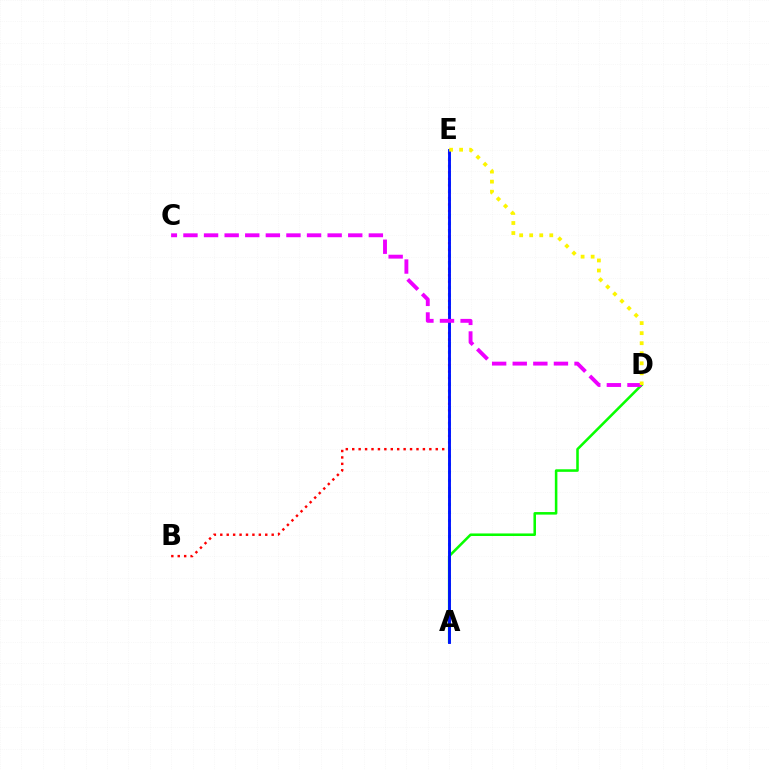{('B', 'E'): [{'color': '#ff0000', 'line_style': 'dotted', 'thickness': 1.75}], ('A', 'E'): [{'color': '#00fff6', 'line_style': 'dotted', 'thickness': 2.18}, {'color': '#0010ff', 'line_style': 'solid', 'thickness': 2.08}], ('A', 'D'): [{'color': '#08ff00', 'line_style': 'solid', 'thickness': 1.84}], ('C', 'D'): [{'color': '#ee00ff', 'line_style': 'dashed', 'thickness': 2.8}], ('D', 'E'): [{'color': '#fcf500', 'line_style': 'dotted', 'thickness': 2.73}]}